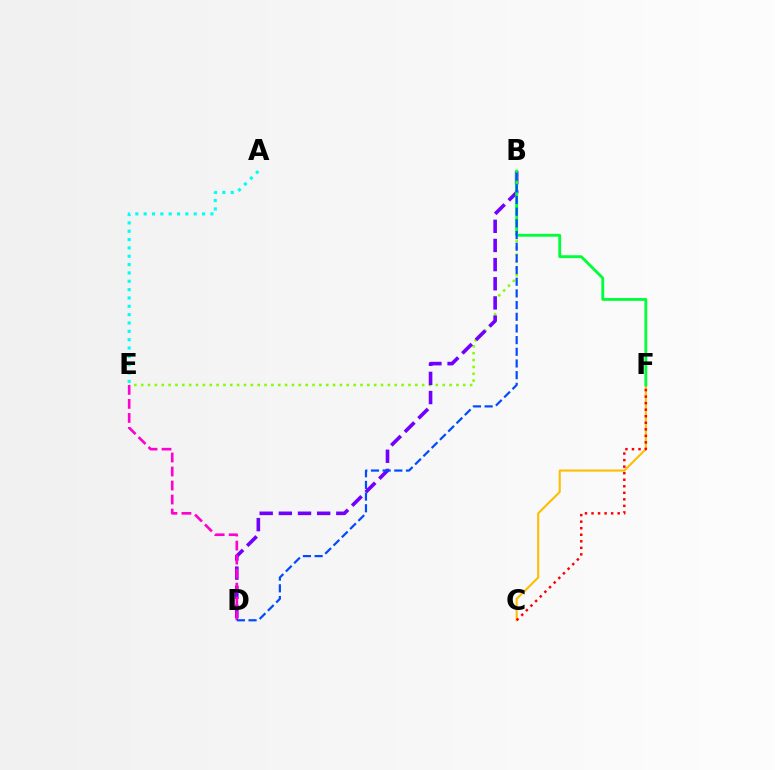{('B', 'E'): [{'color': '#84ff00', 'line_style': 'dotted', 'thickness': 1.86}], ('B', 'D'): [{'color': '#7200ff', 'line_style': 'dashed', 'thickness': 2.6}, {'color': '#004bff', 'line_style': 'dashed', 'thickness': 1.59}], ('C', 'F'): [{'color': '#ffbd00', 'line_style': 'solid', 'thickness': 1.5}, {'color': '#ff0000', 'line_style': 'dotted', 'thickness': 1.78}], ('A', 'E'): [{'color': '#00fff6', 'line_style': 'dotted', 'thickness': 2.27}], ('B', 'F'): [{'color': '#00ff39', 'line_style': 'solid', 'thickness': 2.04}], ('D', 'E'): [{'color': '#ff00cf', 'line_style': 'dashed', 'thickness': 1.9}]}